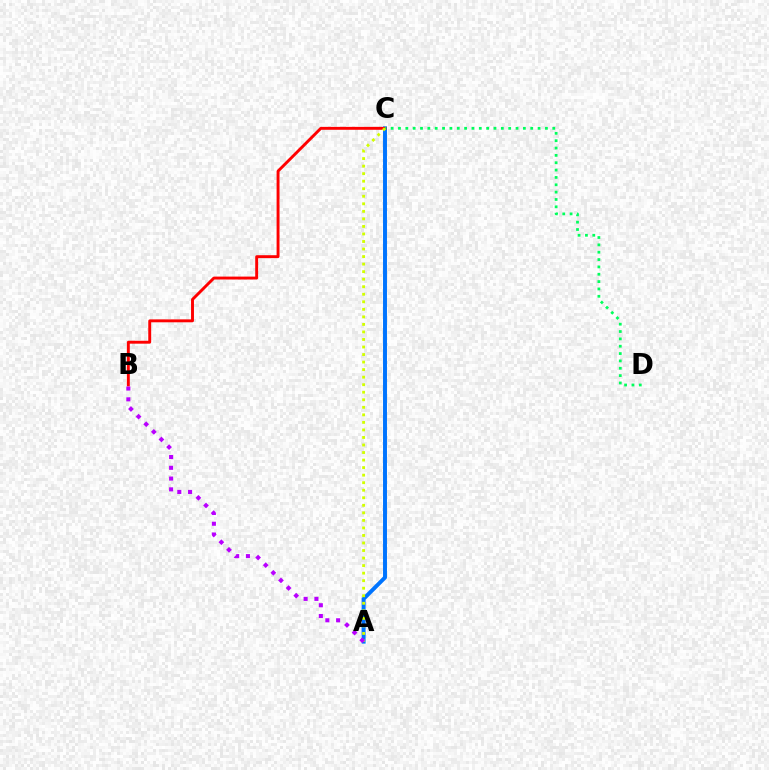{('A', 'C'): [{'color': '#0074ff', 'line_style': 'solid', 'thickness': 2.84}, {'color': '#d1ff00', 'line_style': 'dotted', 'thickness': 2.05}], ('B', 'C'): [{'color': '#ff0000', 'line_style': 'solid', 'thickness': 2.1}], ('C', 'D'): [{'color': '#00ff5c', 'line_style': 'dotted', 'thickness': 2.0}], ('A', 'B'): [{'color': '#b900ff', 'line_style': 'dotted', 'thickness': 2.93}]}